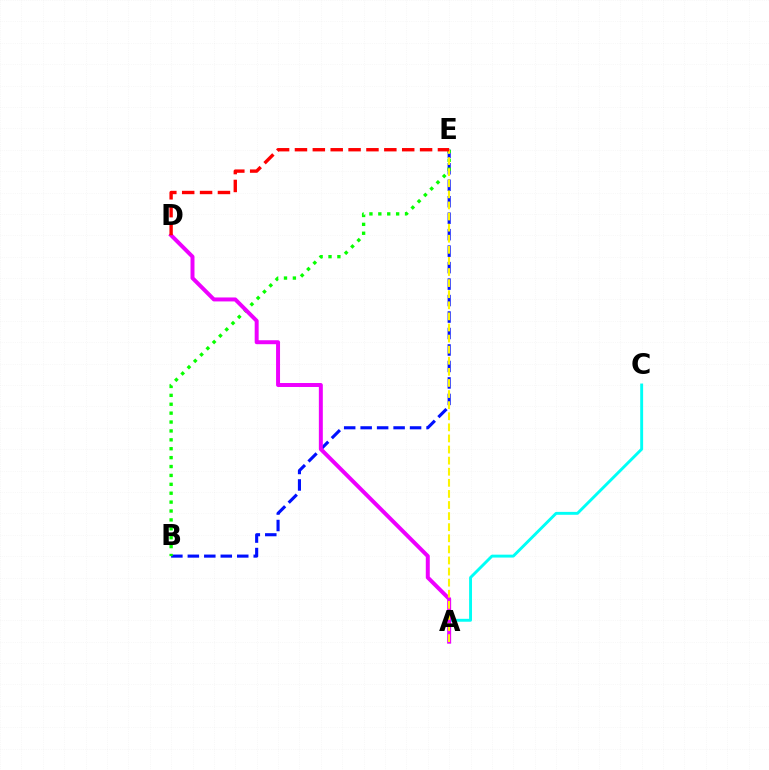{('B', 'E'): [{'color': '#0010ff', 'line_style': 'dashed', 'thickness': 2.24}, {'color': '#08ff00', 'line_style': 'dotted', 'thickness': 2.42}], ('A', 'C'): [{'color': '#00fff6', 'line_style': 'solid', 'thickness': 2.09}], ('A', 'D'): [{'color': '#ee00ff', 'line_style': 'solid', 'thickness': 2.86}], ('A', 'E'): [{'color': '#fcf500', 'line_style': 'dashed', 'thickness': 1.51}], ('D', 'E'): [{'color': '#ff0000', 'line_style': 'dashed', 'thickness': 2.43}]}